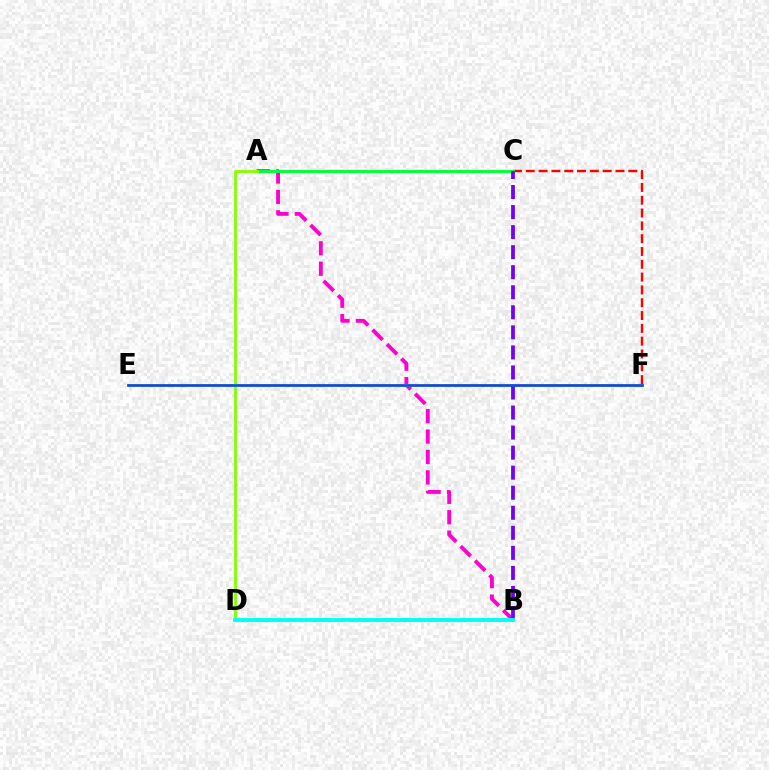{('A', 'B'): [{'color': '#ff00cf', 'line_style': 'dashed', 'thickness': 2.77}], ('C', 'F'): [{'color': '#ff0000', 'line_style': 'dashed', 'thickness': 1.74}], ('E', 'F'): [{'color': '#ffbd00', 'line_style': 'solid', 'thickness': 2.14}, {'color': '#004bff', 'line_style': 'solid', 'thickness': 1.91}], ('A', 'C'): [{'color': '#00ff39', 'line_style': 'solid', 'thickness': 2.09}], ('B', 'C'): [{'color': '#7200ff', 'line_style': 'dashed', 'thickness': 2.72}], ('A', 'D'): [{'color': '#84ff00', 'line_style': 'solid', 'thickness': 2.03}], ('B', 'D'): [{'color': '#00fff6', 'line_style': 'solid', 'thickness': 2.8}]}